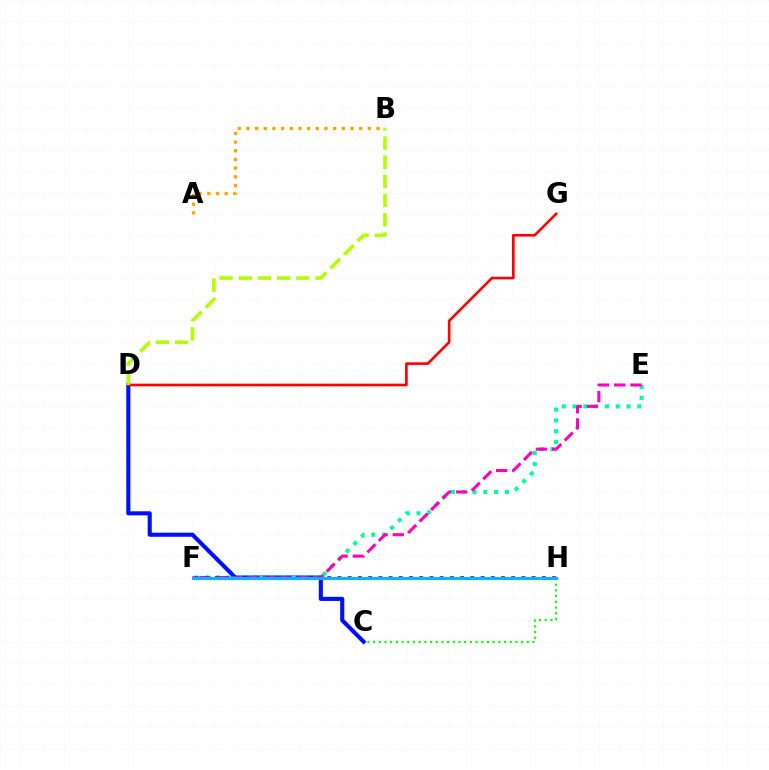{('C', 'D'): [{'color': '#0010ff', 'line_style': 'solid', 'thickness': 2.96}], ('A', 'B'): [{'color': '#ffa500', 'line_style': 'dotted', 'thickness': 2.36}], ('D', 'G'): [{'color': '#ff0000', 'line_style': 'solid', 'thickness': 1.9}], ('E', 'F'): [{'color': '#00ff9d', 'line_style': 'dotted', 'thickness': 2.94}, {'color': '#ff00bd', 'line_style': 'dashed', 'thickness': 2.21}], ('B', 'D'): [{'color': '#b3ff00', 'line_style': 'dashed', 'thickness': 2.61}], ('F', 'H'): [{'color': '#9b00ff', 'line_style': 'dotted', 'thickness': 2.78}, {'color': '#00b5ff', 'line_style': 'solid', 'thickness': 2.22}], ('C', 'H'): [{'color': '#08ff00', 'line_style': 'dotted', 'thickness': 1.55}]}